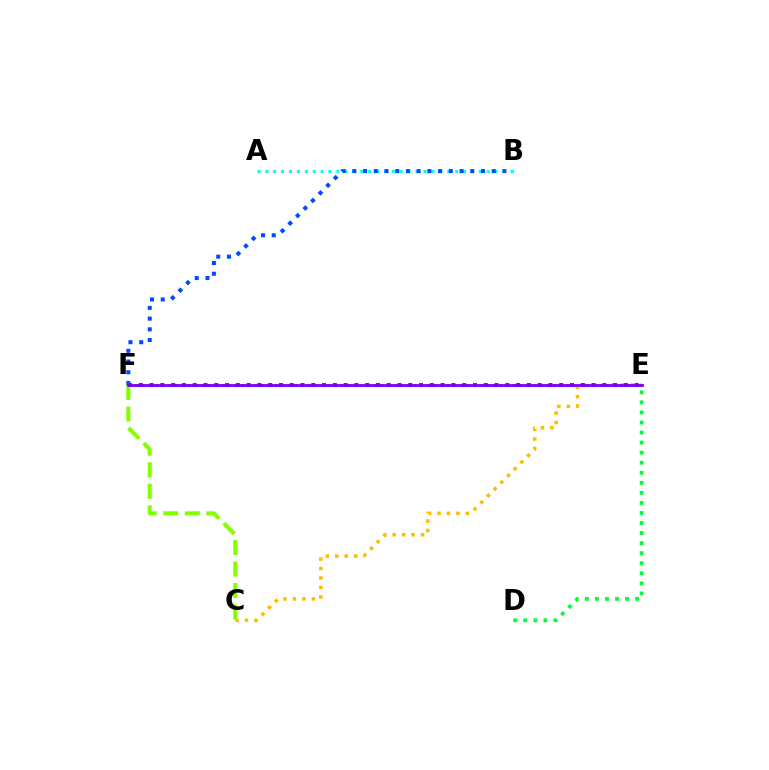{('E', 'F'): [{'color': '#ff00cf', 'line_style': 'dotted', 'thickness': 1.8}, {'color': '#ff0000', 'line_style': 'dotted', 'thickness': 2.93}, {'color': '#7200ff', 'line_style': 'solid', 'thickness': 1.99}], ('A', 'B'): [{'color': '#00fff6', 'line_style': 'dotted', 'thickness': 2.15}], ('B', 'F'): [{'color': '#004bff', 'line_style': 'dotted', 'thickness': 2.91}], ('C', 'E'): [{'color': '#ffbd00', 'line_style': 'dotted', 'thickness': 2.57}], ('D', 'E'): [{'color': '#00ff39', 'line_style': 'dotted', 'thickness': 2.73}], ('C', 'F'): [{'color': '#84ff00', 'line_style': 'dashed', 'thickness': 2.93}]}